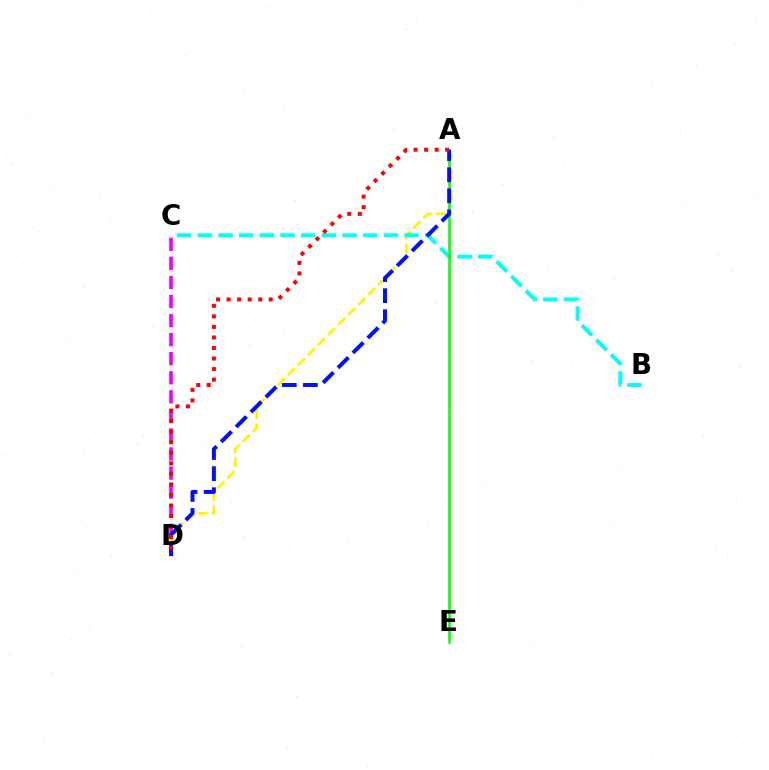{('A', 'D'): [{'color': '#fcf500', 'line_style': 'dashed', 'thickness': 1.93}, {'color': '#0010ff', 'line_style': 'dashed', 'thickness': 2.86}, {'color': '#ff0000', 'line_style': 'dotted', 'thickness': 2.86}], ('C', 'D'): [{'color': '#ee00ff', 'line_style': 'dashed', 'thickness': 2.59}], ('B', 'C'): [{'color': '#00fff6', 'line_style': 'dashed', 'thickness': 2.81}], ('A', 'E'): [{'color': '#08ff00', 'line_style': 'solid', 'thickness': 1.82}]}